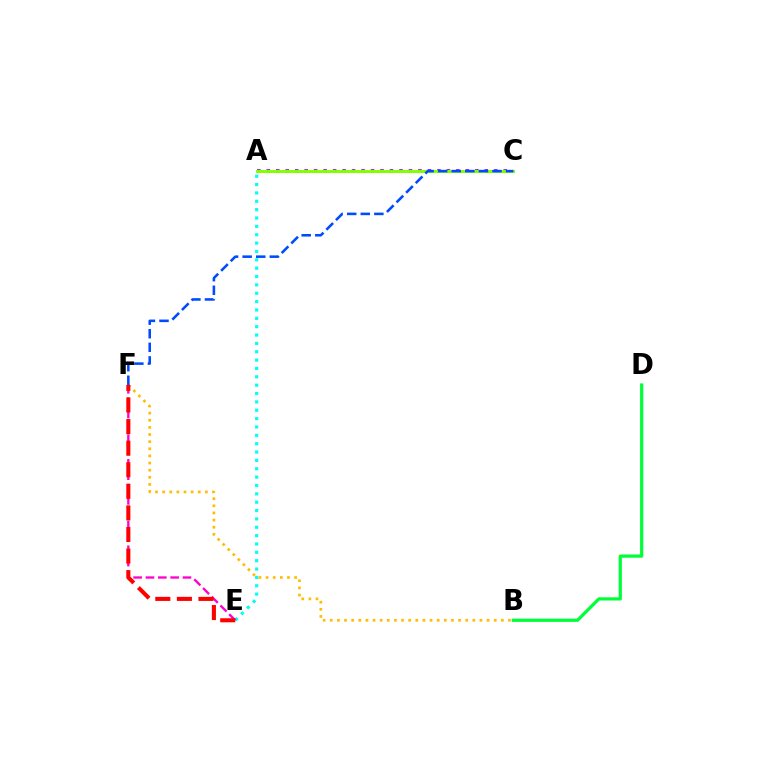{('B', 'D'): [{'color': '#00ff39', 'line_style': 'solid', 'thickness': 2.32}], ('A', 'E'): [{'color': '#00fff6', 'line_style': 'dotted', 'thickness': 2.27}], ('B', 'F'): [{'color': '#ffbd00', 'line_style': 'dotted', 'thickness': 1.94}], ('A', 'C'): [{'color': '#7200ff', 'line_style': 'dotted', 'thickness': 2.58}, {'color': '#84ff00', 'line_style': 'solid', 'thickness': 2.12}], ('E', 'F'): [{'color': '#ff00cf', 'line_style': 'dashed', 'thickness': 1.68}, {'color': '#ff0000', 'line_style': 'dashed', 'thickness': 2.93}], ('C', 'F'): [{'color': '#004bff', 'line_style': 'dashed', 'thickness': 1.85}]}